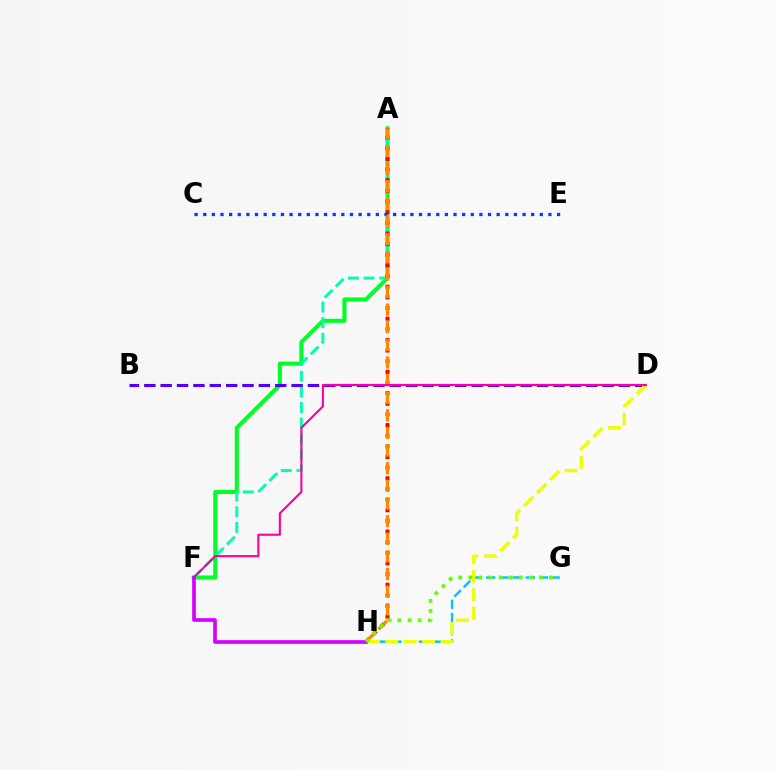{('G', 'H'): [{'color': '#00c7ff', 'line_style': 'dashed', 'thickness': 1.79}, {'color': '#66ff00', 'line_style': 'dotted', 'thickness': 2.74}], ('A', 'F'): [{'color': '#00ff27', 'line_style': 'solid', 'thickness': 2.93}, {'color': '#00ffaf', 'line_style': 'dashed', 'thickness': 2.12}], ('A', 'H'): [{'color': '#ff0000', 'line_style': 'dotted', 'thickness': 2.89}, {'color': '#ff8800', 'line_style': 'dashed', 'thickness': 2.39}], ('C', 'E'): [{'color': '#003fff', 'line_style': 'dotted', 'thickness': 2.34}], ('B', 'D'): [{'color': '#4f00ff', 'line_style': 'dashed', 'thickness': 2.22}], ('D', 'H'): [{'color': '#eeff00', 'line_style': 'dashed', 'thickness': 2.5}], ('D', 'F'): [{'color': '#ff00a0', 'line_style': 'solid', 'thickness': 1.52}], ('F', 'H'): [{'color': '#d600ff', 'line_style': 'solid', 'thickness': 2.66}]}